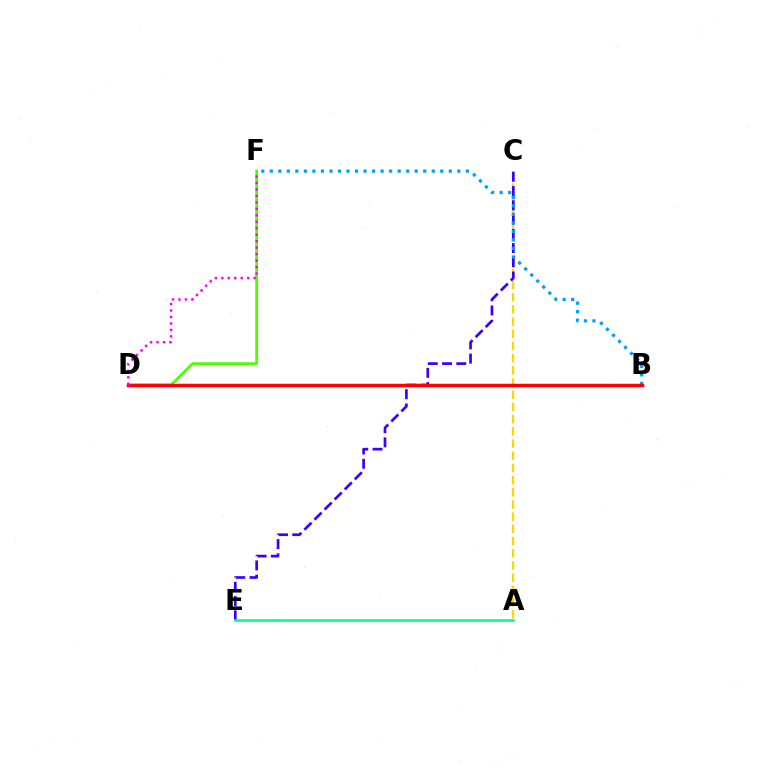{('D', 'F'): [{'color': '#4fff00', 'line_style': 'solid', 'thickness': 2.01}, {'color': '#ff00ed', 'line_style': 'dotted', 'thickness': 1.76}], ('A', 'C'): [{'color': '#ffd500', 'line_style': 'dashed', 'thickness': 1.66}], ('C', 'E'): [{'color': '#3700ff', 'line_style': 'dashed', 'thickness': 1.94}], ('B', 'F'): [{'color': '#009eff', 'line_style': 'dotted', 'thickness': 2.32}], ('B', 'D'): [{'color': '#ff0000', 'line_style': 'solid', 'thickness': 2.52}], ('A', 'E'): [{'color': '#00ff86', 'line_style': 'solid', 'thickness': 1.86}]}